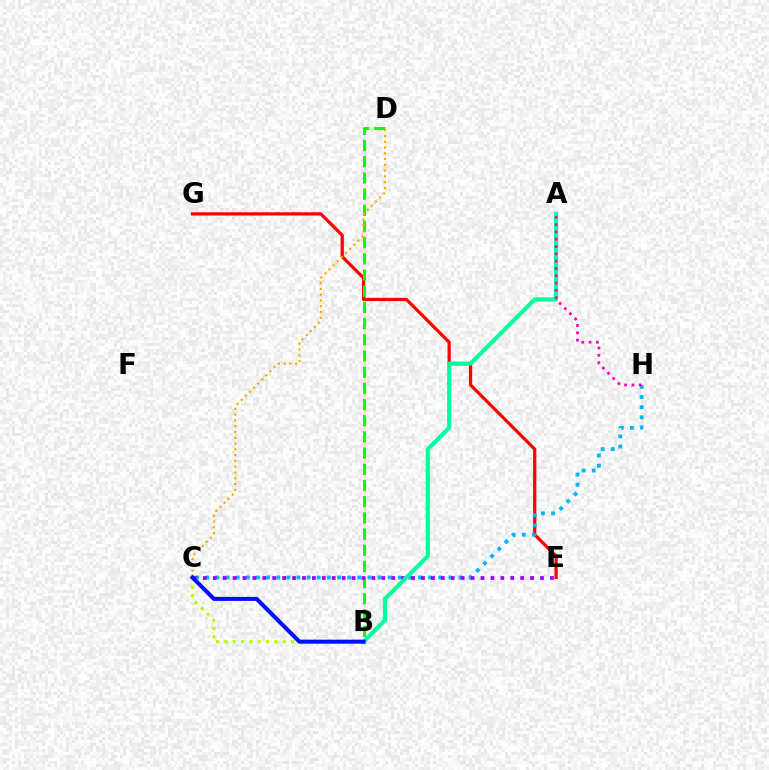{('E', 'G'): [{'color': '#ff0000', 'line_style': 'solid', 'thickness': 2.32}], ('B', 'C'): [{'color': '#b3ff00', 'line_style': 'dotted', 'thickness': 2.27}, {'color': '#0010ff', 'line_style': 'solid', 'thickness': 2.91}], ('B', 'D'): [{'color': '#08ff00', 'line_style': 'dashed', 'thickness': 2.2}], ('C', 'H'): [{'color': '#00b5ff', 'line_style': 'dotted', 'thickness': 2.75}], ('C', 'E'): [{'color': '#9b00ff', 'line_style': 'dotted', 'thickness': 2.69}], ('A', 'B'): [{'color': '#00ff9d', 'line_style': 'solid', 'thickness': 2.97}], ('C', 'D'): [{'color': '#ffa500', 'line_style': 'dotted', 'thickness': 1.57}], ('A', 'H'): [{'color': '#ff00bd', 'line_style': 'dotted', 'thickness': 1.99}]}